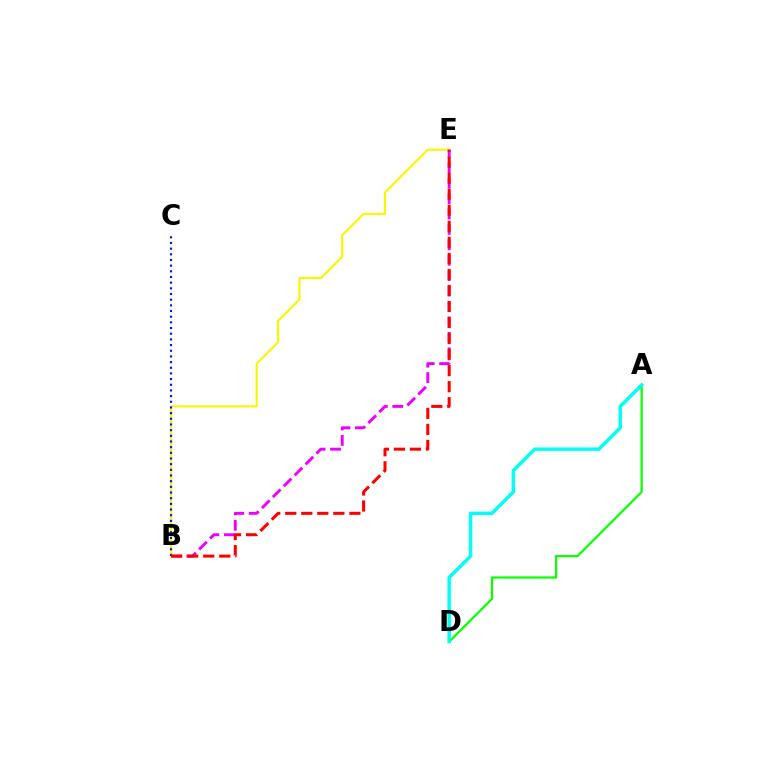{('A', 'D'): [{'color': '#08ff00', 'line_style': 'solid', 'thickness': 1.59}, {'color': '#00fff6', 'line_style': 'solid', 'thickness': 2.49}], ('B', 'E'): [{'color': '#fcf500', 'line_style': 'solid', 'thickness': 1.52}, {'color': '#ee00ff', 'line_style': 'dashed', 'thickness': 2.09}, {'color': '#ff0000', 'line_style': 'dashed', 'thickness': 2.18}], ('B', 'C'): [{'color': '#0010ff', 'line_style': 'dotted', 'thickness': 1.54}]}